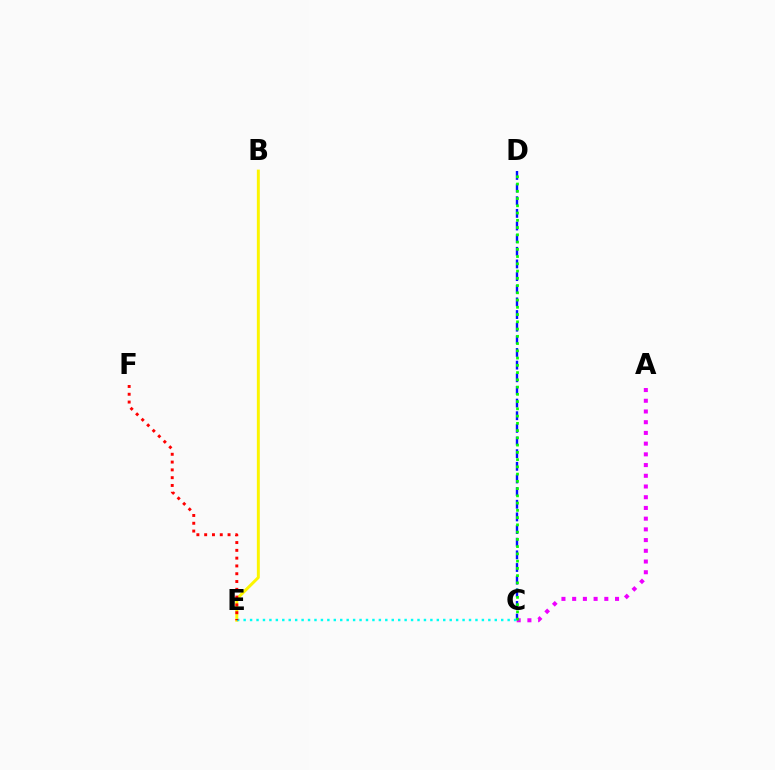{('C', 'D'): [{'color': '#0010ff', 'line_style': 'dashed', 'thickness': 1.72}, {'color': '#08ff00', 'line_style': 'dotted', 'thickness': 1.97}], ('A', 'C'): [{'color': '#ee00ff', 'line_style': 'dotted', 'thickness': 2.91}], ('B', 'E'): [{'color': '#fcf500', 'line_style': 'solid', 'thickness': 2.13}], ('C', 'E'): [{'color': '#00fff6', 'line_style': 'dotted', 'thickness': 1.75}], ('E', 'F'): [{'color': '#ff0000', 'line_style': 'dotted', 'thickness': 2.12}]}